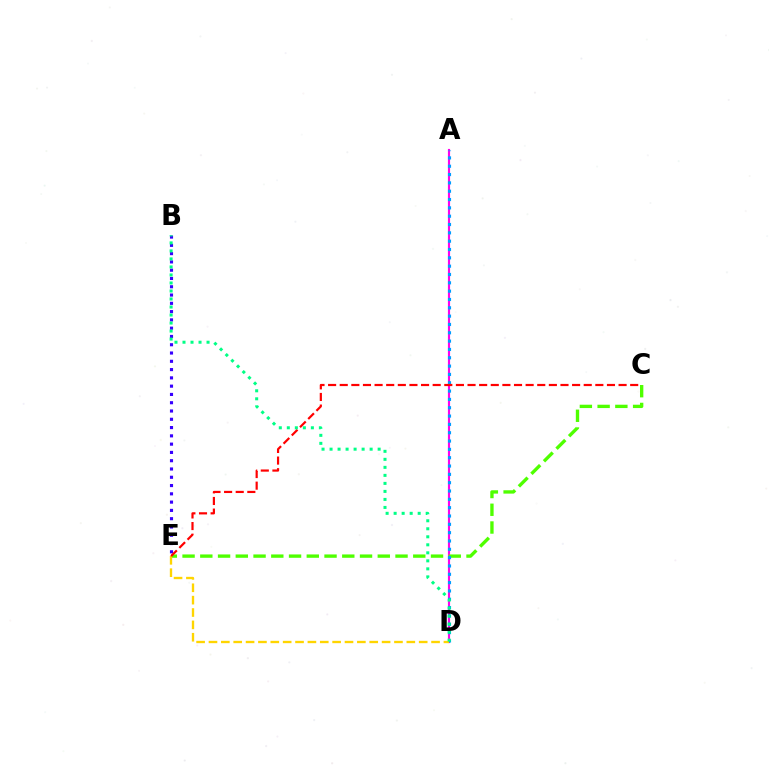{('A', 'D'): [{'color': '#ff00ed', 'line_style': 'solid', 'thickness': 1.54}, {'color': '#009eff', 'line_style': 'dotted', 'thickness': 2.26}], ('C', 'E'): [{'color': '#4fff00', 'line_style': 'dashed', 'thickness': 2.41}, {'color': '#ff0000', 'line_style': 'dashed', 'thickness': 1.58}], ('D', 'E'): [{'color': '#ffd500', 'line_style': 'dashed', 'thickness': 1.68}], ('B', 'E'): [{'color': '#3700ff', 'line_style': 'dotted', 'thickness': 2.25}], ('B', 'D'): [{'color': '#00ff86', 'line_style': 'dotted', 'thickness': 2.18}]}